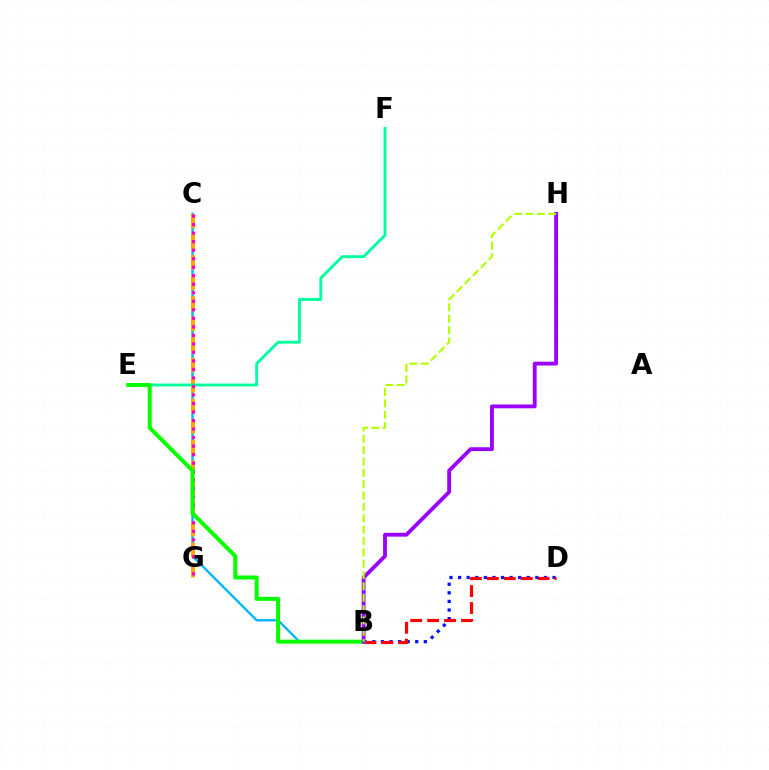{('B', 'C'): [{'color': '#00b5ff', 'line_style': 'solid', 'thickness': 1.7}], ('C', 'G'): [{'color': '#ffa500', 'line_style': 'dashed', 'thickness': 2.79}, {'color': '#ff00bd', 'line_style': 'dotted', 'thickness': 2.31}], ('E', 'F'): [{'color': '#00ff9d', 'line_style': 'solid', 'thickness': 2.07}], ('B', 'D'): [{'color': '#0010ff', 'line_style': 'dotted', 'thickness': 2.33}, {'color': '#ff0000', 'line_style': 'dashed', 'thickness': 2.3}], ('B', 'E'): [{'color': '#08ff00', 'line_style': 'solid', 'thickness': 2.89}], ('B', 'H'): [{'color': '#9b00ff', 'line_style': 'solid', 'thickness': 2.76}, {'color': '#b3ff00', 'line_style': 'dashed', 'thickness': 1.54}]}